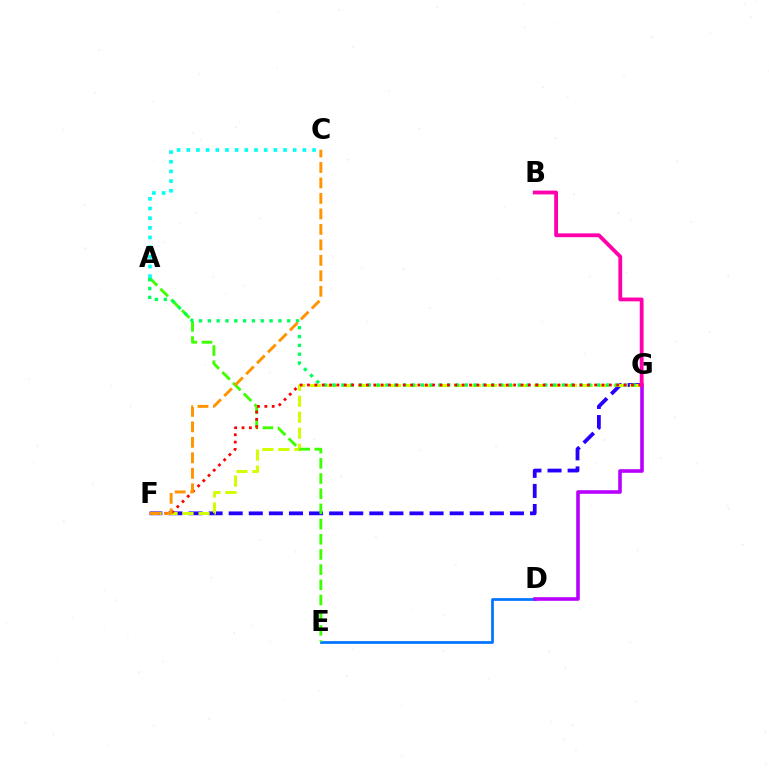{('F', 'G'): [{'color': '#2500ff', 'line_style': 'dashed', 'thickness': 2.73}, {'color': '#d1ff00', 'line_style': 'dashed', 'thickness': 2.17}, {'color': '#ff0000', 'line_style': 'dotted', 'thickness': 2.0}], ('D', 'E'): [{'color': '#0074ff', 'line_style': 'solid', 'thickness': 1.96}], ('A', 'E'): [{'color': '#3dff00', 'line_style': 'dashed', 'thickness': 2.06}], ('A', 'C'): [{'color': '#00fff6', 'line_style': 'dotted', 'thickness': 2.63}], ('A', 'G'): [{'color': '#00ff5c', 'line_style': 'dotted', 'thickness': 2.4}], ('D', 'G'): [{'color': '#b900ff', 'line_style': 'solid', 'thickness': 2.6}], ('B', 'G'): [{'color': '#ff00ac', 'line_style': 'solid', 'thickness': 2.74}], ('C', 'F'): [{'color': '#ff9400', 'line_style': 'dashed', 'thickness': 2.1}]}